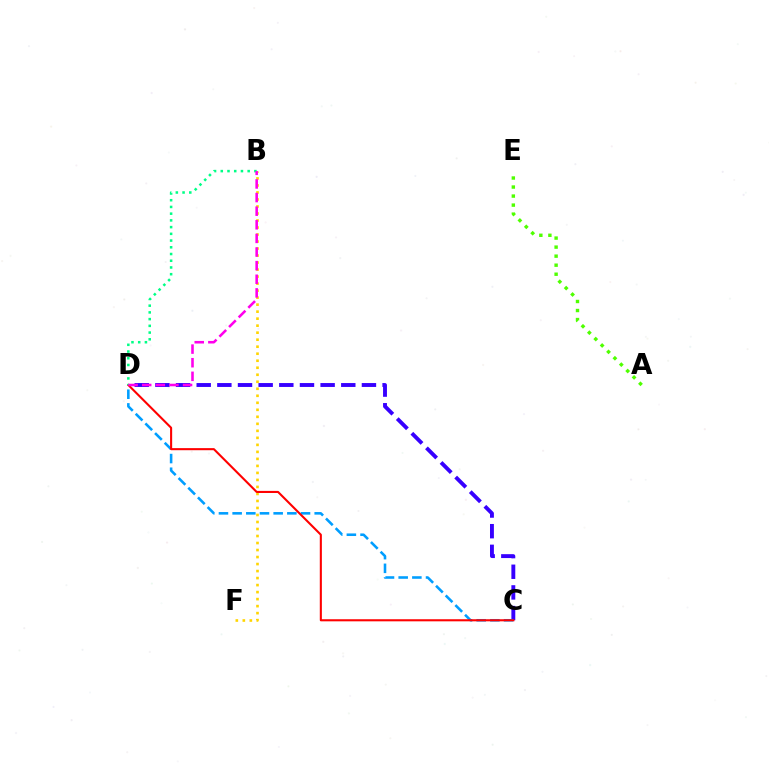{('B', 'F'): [{'color': '#ffd500', 'line_style': 'dotted', 'thickness': 1.9}], ('C', 'D'): [{'color': '#3700ff', 'line_style': 'dashed', 'thickness': 2.81}, {'color': '#009eff', 'line_style': 'dashed', 'thickness': 1.86}, {'color': '#ff0000', 'line_style': 'solid', 'thickness': 1.5}], ('B', 'D'): [{'color': '#00ff86', 'line_style': 'dotted', 'thickness': 1.83}, {'color': '#ff00ed', 'line_style': 'dashed', 'thickness': 1.85}], ('A', 'E'): [{'color': '#4fff00', 'line_style': 'dotted', 'thickness': 2.45}]}